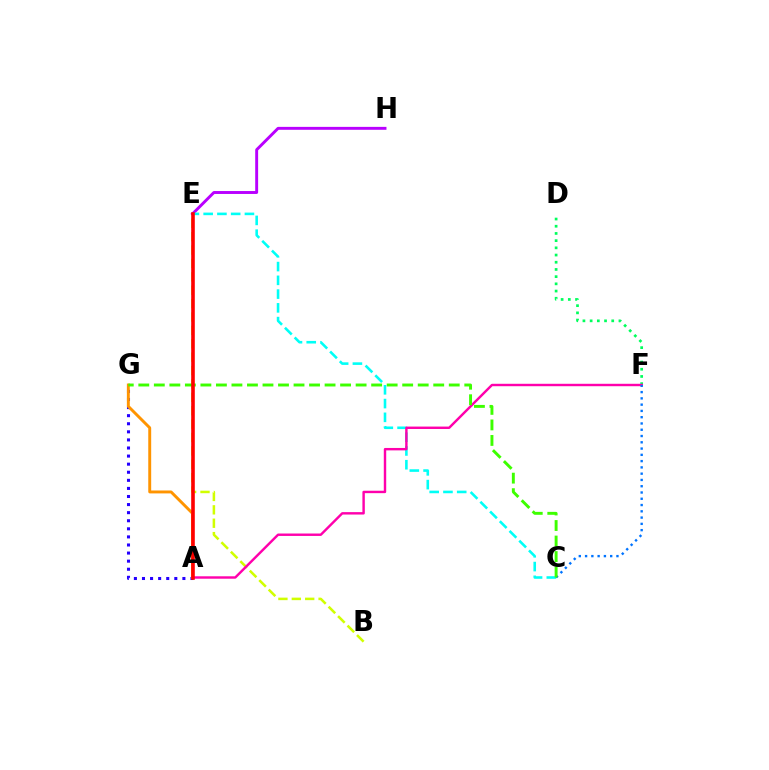{('D', 'F'): [{'color': '#00ff5c', 'line_style': 'dotted', 'thickness': 1.96}], ('A', 'G'): [{'color': '#2500ff', 'line_style': 'dotted', 'thickness': 2.2}, {'color': '#ff9400', 'line_style': 'solid', 'thickness': 2.1}], ('B', 'E'): [{'color': '#d1ff00', 'line_style': 'dashed', 'thickness': 1.82}], ('E', 'H'): [{'color': '#b900ff', 'line_style': 'solid', 'thickness': 2.1}], ('C', 'E'): [{'color': '#00fff6', 'line_style': 'dashed', 'thickness': 1.87}], ('A', 'F'): [{'color': '#ff00ac', 'line_style': 'solid', 'thickness': 1.74}], ('C', 'F'): [{'color': '#0074ff', 'line_style': 'dotted', 'thickness': 1.7}], ('C', 'G'): [{'color': '#3dff00', 'line_style': 'dashed', 'thickness': 2.11}], ('A', 'E'): [{'color': '#ff0000', 'line_style': 'solid', 'thickness': 2.59}]}